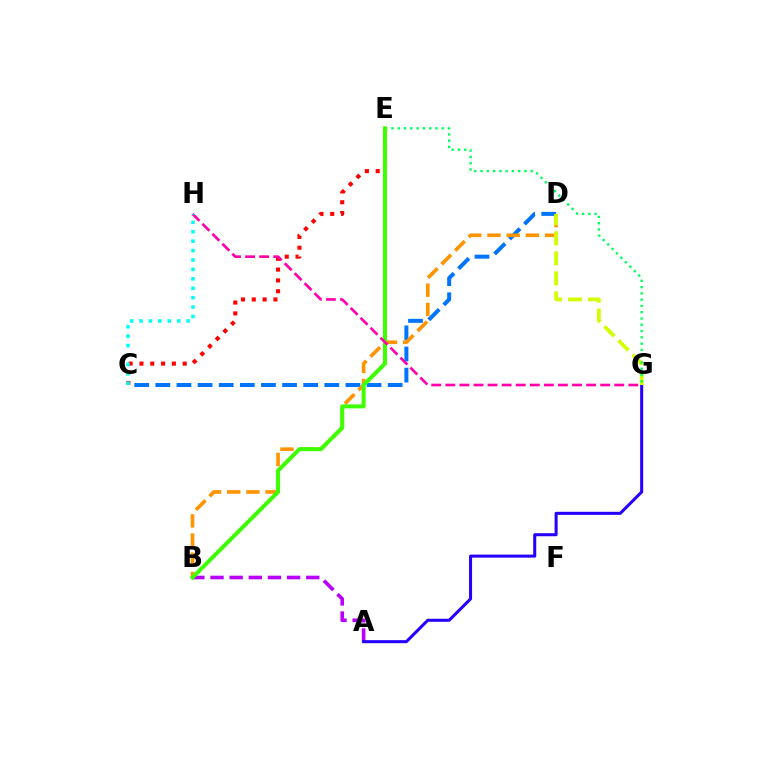{('C', 'D'): [{'color': '#0074ff', 'line_style': 'dashed', 'thickness': 2.87}], ('A', 'B'): [{'color': '#b900ff', 'line_style': 'dashed', 'thickness': 2.6}], ('A', 'G'): [{'color': '#2500ff', 'line_style': 'solid', 'thickness': 2.19}], ('B', 'D'): [{'color': '#ff9400', 'line_style': 'dashed', 'thickness': 2.61}], ('C', 'E'): [{'color': '#ff0000', 'line_style': 'dotted', 'thickness': 2.94}], ('D', 'G'): [{'color': '#d1ff00', 'line_style': 'dashed', 'thickness': 2.72}], ('E', 'G'): [{'color': '#00ff5c', 'line_style': 'dotted', 'thickness': 1.71}], ('B', 'E'): [{'color': '#3dff00', 'line_style': 'solid', 'thickness': 2.88}], ('G', 'H'): [{'color': '#ff00ac', 'line_style': 'dashed', 'thickness': 1.91}], ('C', 'H'): [{'color': '#00fff6', 'line_style': 'dotted', 'thickness': 2.56}]}